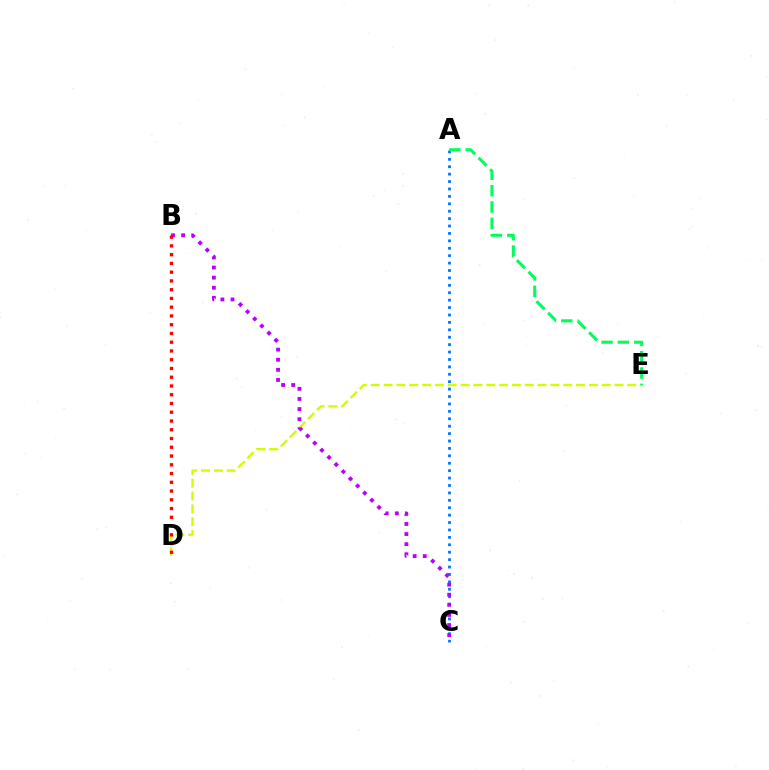{('D', 'E'): [{'color': '#d1ff00', 'line_style': 'dashed', 'thickness': 1.74}], ('A', 'C'): [{'color': '#0074ff', 'line_style': 'dotted', 'thickness': 2.01}], ('B', 'C'): [{'color': '#b900ff', 'line_style': 'dotted', 'thickness': 2.74}], ('A', 'E'): [{'color': '#00ff5c', 'line_style': 'dashed', 'thickness': 2.22}], ('B', 'D'): [{'color': '#ff0000', 'line_style': 'dotted', 'thickness': 2.38}]}